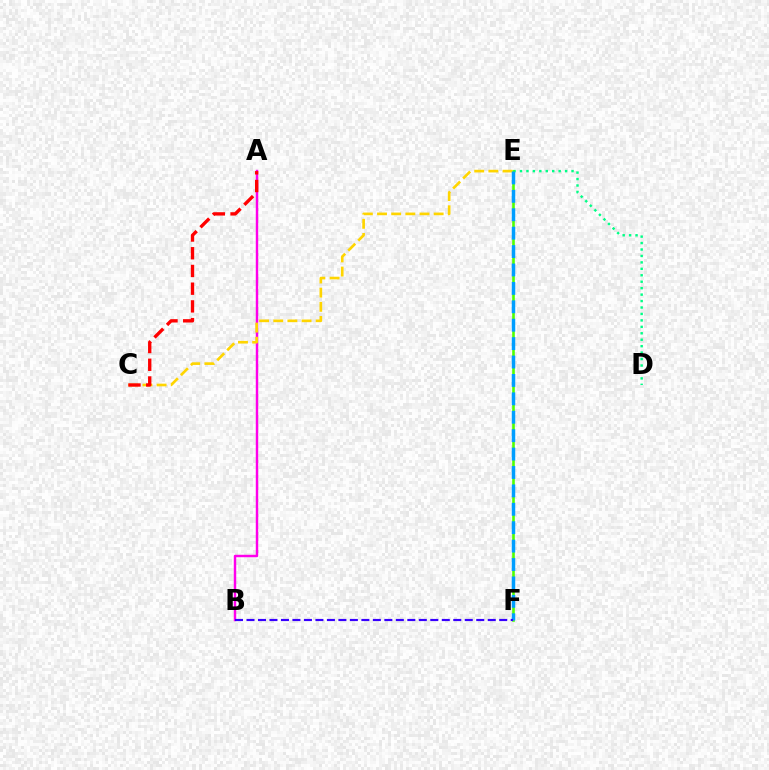{('D', 'E'): [{'color': '#00ff86', 'line_style': 'dotted', 'thickness': 1.75}], ('A', 'B'): [{'color': '#ff00ed', 'line_style': 'solid', 'thickness': 1.75}], ('E', 'F'): [{'color': '#4fff00', 'line_style': 'solid', 'thickness': 1.87}, {'color': '#009eff', 'line_style': 'dashed', 'thickness': 2.5}], ('C', 'E'): [{'color': '#ffd500', 'line_style': 'dashed', 'thickness': 1.92}], ('A', 'C'): [{'color': '#ff0000', 'line_style': 'dashed', 'thickness': 2.41}], ('B', 'F'): [{'color': '#3700ff', 'line_style': 'dashed', 'thickness': 1.56}]}